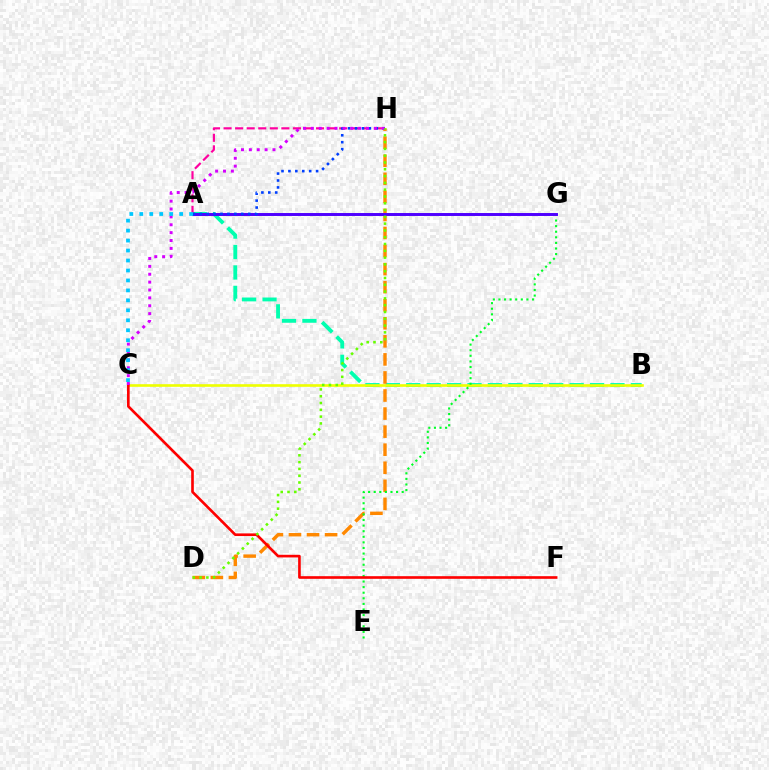{('A', 'B'): [{'color': '#00ffaf', 'line_style': 'dashed', 'thickness': 2.77}], ('A', 'H'): [{'color': '#ff00a0', 'line_style': 'dashed', 'thickness': 1.57}, {'color': '#003fff', 'line_style': 'dotted', 'thickness': 1.88}], ('B', 'C'): [{'color': '#eeff00', 'line_style': 'solid', 'thickness': 1.9}], ('D', 'H'): [{'color': '#ff8800', 'line_style': 'dashed', 'thickness': 2.45}, {'color': '#66ff00', 'line_style': 'dotted', 'thickness': 1.85}], ('E', 'G'): [{'color': '#00ff27', 'line_style': 'dotted', 'thickness': 1.52}], ('A', 'G'): [{'color': '#4f00ff', 'line_style': 'solid', 'thickness': 2.12}], ('C', 'F'): [{'color': '#ff0000', 'line_style': 'solid', 'thickness': 1.9}], ('C', 'H'): [{'color': '#d600ff', 'line_style': 'dotted', 'thickness': 2.14}], ('A', 'C'): [{'color': '#00c7ff', 'line_style': 'dotted', 'thickness': 2.71}]}